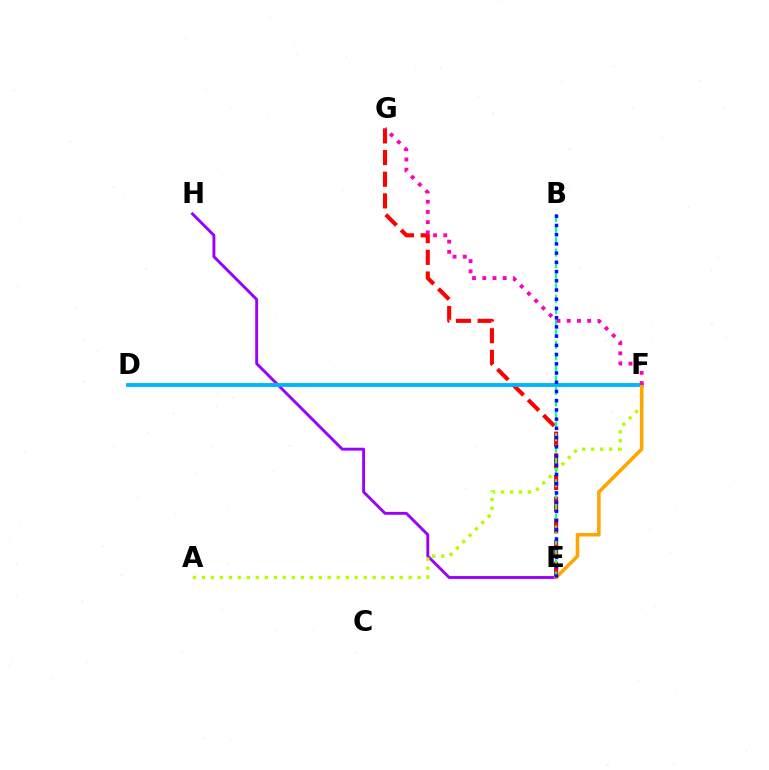{('D', 'F'): [{'color': '#08ff00', 'line_style': 'solid', 'thickness': 1.69}, {'color': '#00b5ff', 'line_style': 'solid', 'thickness': 2.77}], ('E', 'G'): [{'color': '#ff0000', 'line_style': 'dashed', 'thickness': 2.94}], ('E', 'H'): [{'color': '#9b00ff', 'line_style': 'solid', 'thickness': 2.08}], ('A', 'F'): [{'color': '#b3ff00', 'line_style': 'dotted', 'thickness': 2.44}], ('B', 'E'): [{'color': '#00ff9d', 'line_style': 'dashed', 'thickness': 1.57}, {'color': '#0010ff', 'line_style': 'dotted', 'thickness': 2.51}], ('E', 'F'): [{'color': '#ffa500', 'line_style': 'solid', 'thickness': 2.55}], ('F', 'G'): [{'color': '#ff00bd', 'line_style': 'dotted', 'thickness': 2.78}]}